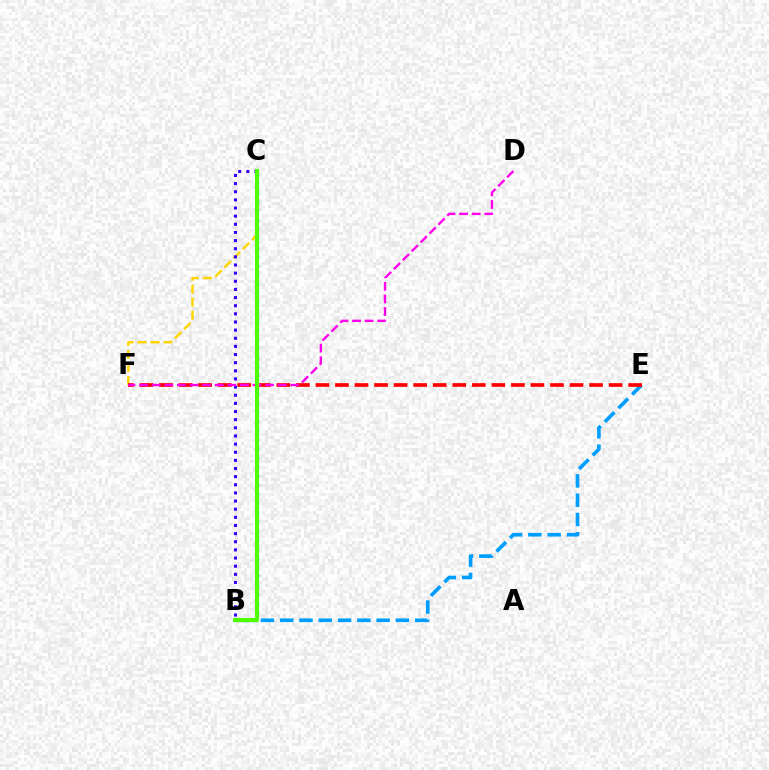{('B', 'C'): [{'color': '#00ff86', 'line_style': 'dotted', 'thickness': 2.48}, {'color': '#3700ff', 'line_style': 'dotted', 'thickness': 2.21}, {'color': '#4fff00', 'line_style': 'solid', 'thickness': 2.97}], ('B', 'E'): [{'color': '#009eff', 'line_style': 'dashed', 'thickness': 2.62}], ('C', 'F'): [{'color': '#ffd500', 'line_style': 'dashed', 'thickness': 1.76}], ('E', 'F'): [{'color': '#ff0000', 'line_style': 'dashed', 'thickness': 2.66}], ('D', 'F'): [{'color': '#ff00ed', 'line_style': 'dashed', 'thickness': 1.71}]}